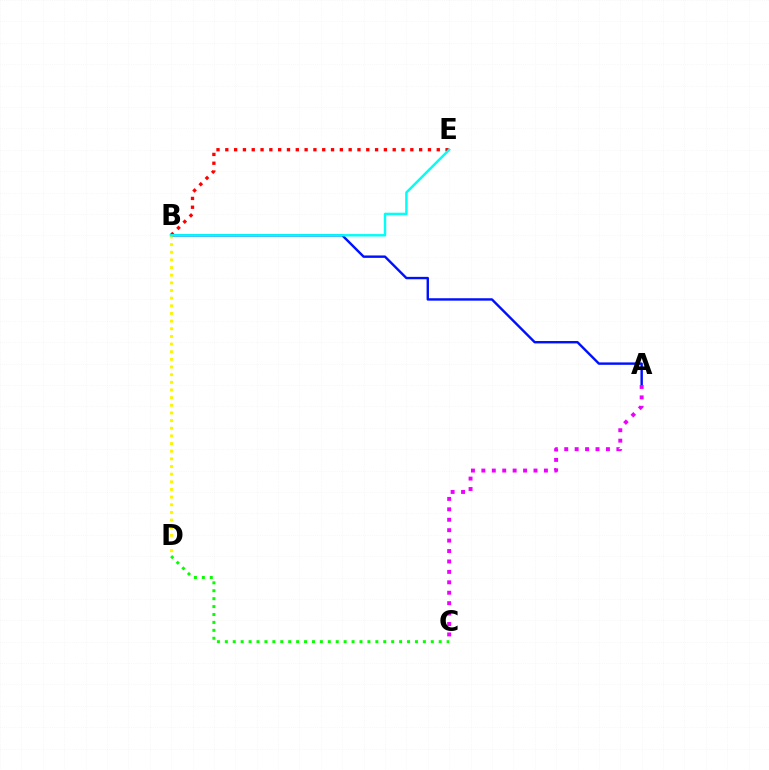{('A', 'B'): [{'color': '#0010ff', 'line_style': 'solid', 'thickness': 1.73}], ('C', 'D'): [{'color': '#08ff00', 'line_style': 'dotted', 'thickness': 2.15}], ('B', 'D'): [{'color': '#fcf500', 'line_style': 'dotted', 'thickness': 2.08}], ('B', 'E'): [{'color': '#ff0000', 'line_style': 'dotted', 'thickness': 2.39}, {'color': '#00fff6', 'line_style': 'solid', 'thickness': 1.75}], ('A', 'C'): [{'color': '#ee00ff', 'line_style': 'dotted', 'thickness': 2.83}]}